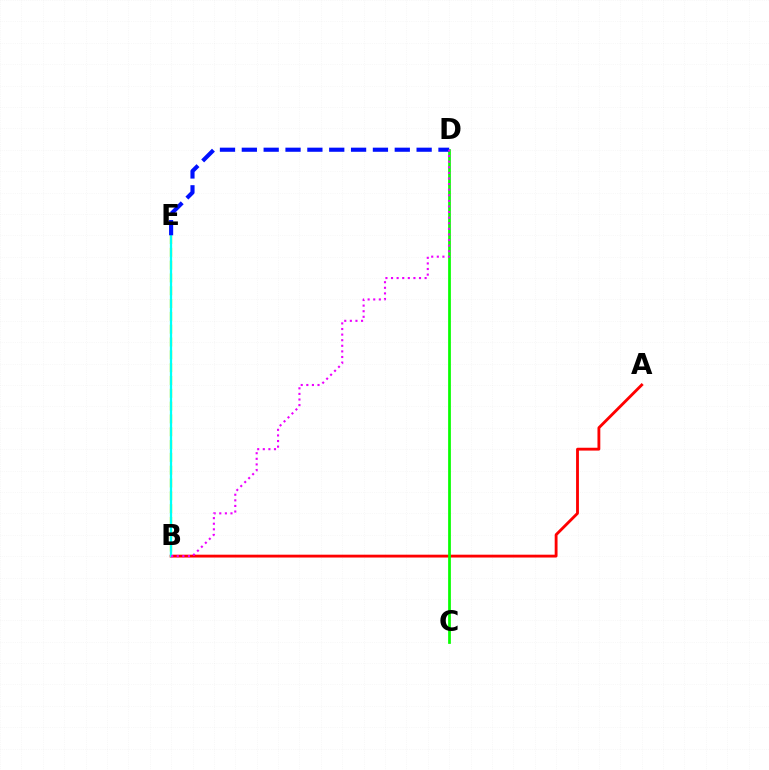{('A', 'B'): [{'color': '#ff0000', 'line_style': 'solid', 'thickness': 2.05}], ('C', 'D'): [{'color': '#08ff00', 'line_style': 'solid', 'thickness': 1.98}], ('B', 'E'): [{'color': '#fcf500', 'line_style': 'dashed', 'thickness': 1.74}, {'color': '#00fff6', 'line_style': 'solid', 'thickness': 1.63}], ('D', 'E'): [{'color': '#0010ff', 'line_style': 'dashed', 'thickness': 2.97}], ('B', 'D'): [{'color': '#ee00ff', 'line_style': 'dotted', 'thickness': 1.52}]}